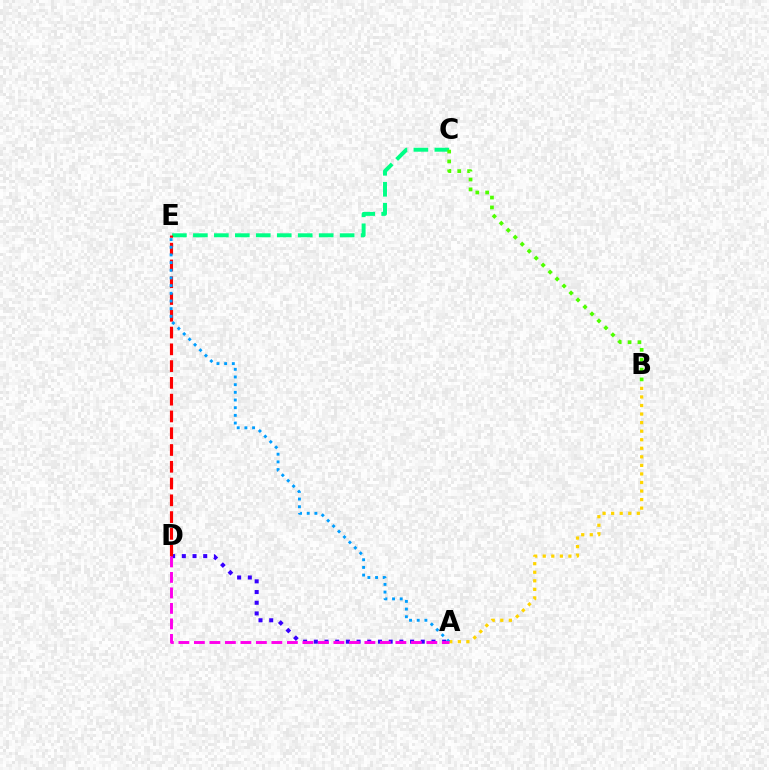{('A', 'D'): [{'color': '#3700ff', 'line_style': 'dotted', 'thickness': 2.91}, {'color': '#ff00ed', 'line_style': 'dashed', 'thickness': 2.11}], ('C', 'E'): [{'color': '#00ff86', 'line_style': 'dashed', 'thickness': 2.85}], ('D', 'E'): [{'color': '#ff0000', 'line_style': 'dashed', 'thickness': 2.28}], ('B', 'C'): [{'color': '#4fff00', 'line_style': 'dotted', 'thickness': 2.68}], ('A', 'B'): [{'color': '#ffd500', 'line_style': 'dotted', 'thickness': 2.32}], ('A', 'E'): [{'color': '#009eff', 'line_style': 'dotted', 'thickness': 2.09}]}